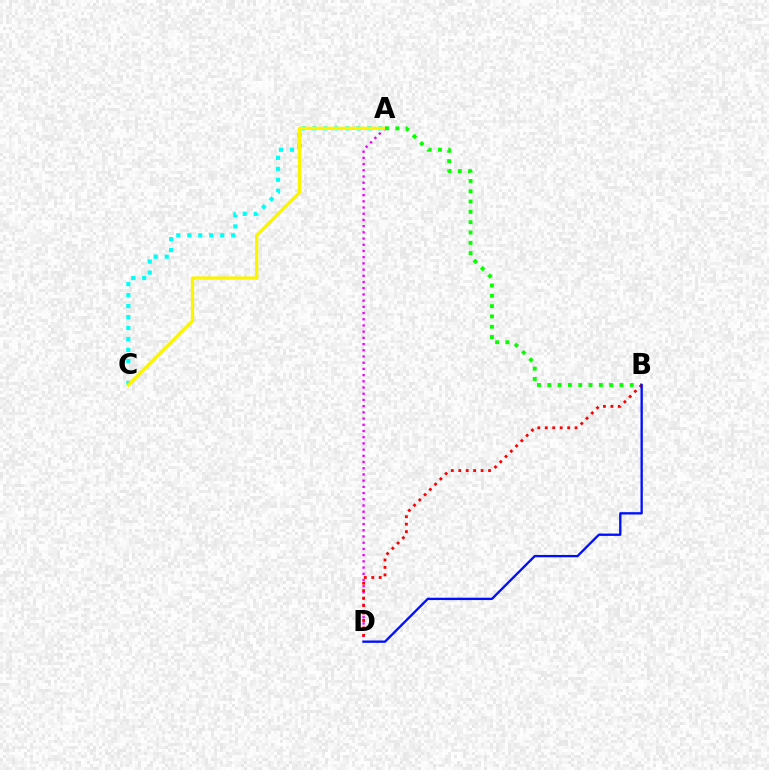{('A', 'C'): [{'color': '#00fff6', 'line_style': 'dotted', 'thickness': 2.98}, {'color': '#fcf500', 'line_style': 'solid', 'thickness': 2.38}], ('A', 'D'): [{'color': '#ee00ff', 'line_style': 'dotted', 'thickness': 1.69}], ('A', 'B'): [{'color': '#08ff00', 'line_style': 'dotted', 'thickness': 2.8}], ('B', 'D'): [{'color': '#ff0000', 'line_style': 'dotted', 'thickness': 2.02}, {'color': '#0010ff', 'line_style': 'solid', 'thickness': 1.68}]}